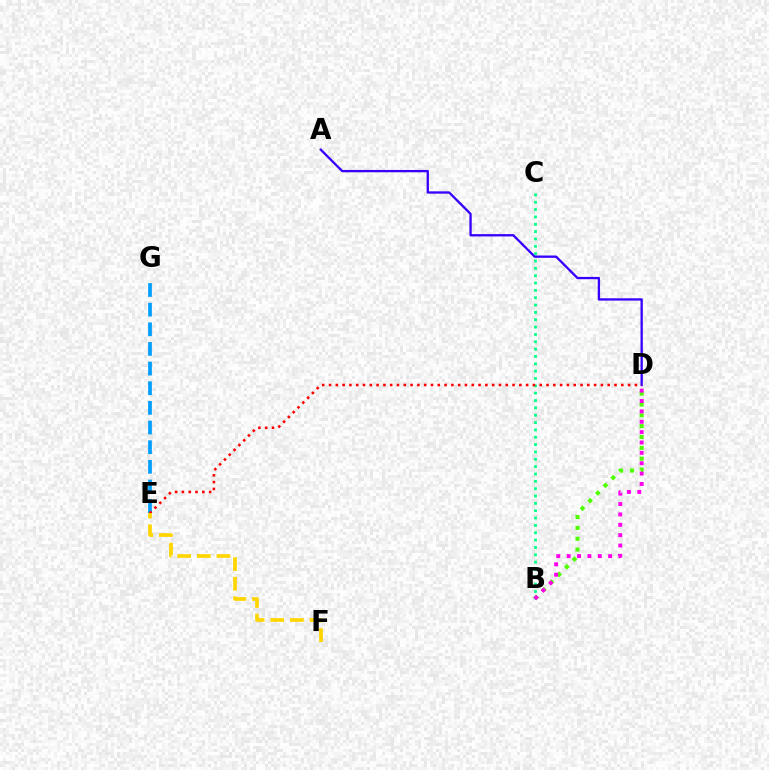{('A', 'D'): [{'color': '#3700ff', 'line_style': 'solid', 'thickness': 1.67}], ('E', 'G'): [{'color': '#009eff', 'line_style': 'dashed', 'thickness': 2.67}], ('B', 'D'): [{'color': '#4fff00', 'line_style': 'dotted', 'thickness': 2.94}, {'color': '#ff00ed', 'line_style': 'dotted', 'thickness': 2.82}], ('B', 'C'): [{'color': '#00ff86', 'line_style': 'dotted', 'thickness': 2.0}], ('D', 'E'): [{'color': '#ff0000', 'line_style': 'dotted', 'thickness': 1.85}], ('E', 'F'): [{'color': '#ffd500', 'line_style': 'dashed', 'thickness': 2.67}]}